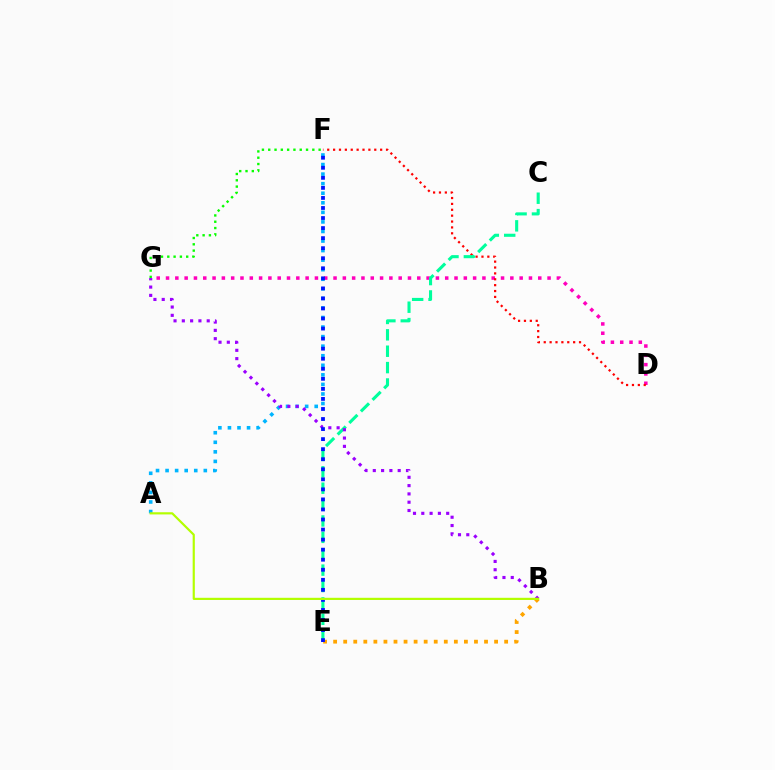{('D', 'G'): [{'color': '#ff00bd', 'line_style': 'dotted', 'thickness': 2.53}], ('D', 'F'): [{'color': '#ff0000', 'line_style': 'dotted', 'thickness': 1.6}], ('C', 'E'): [{'color': '#00ff9d', 'line_style': 'dashed', 'thickness': 2.23}], ('A', 'F'): [{'color': '#00b5ff', 'line_style': 'dotted', 'thickness': 2.6}], ('F', 'G'): [{'color': '#08ff00', 'line_style': 'dotted', 'thickness': 1.71}], ('B', 'G'): [{'color': '#9b00ff', 'line_style': 'dotted', 'thickness': 2.25}], ('B', 'E'): [{'color': '#ffa500', 'line_style': 'dotted', 'thickness': 2.73}], ('E', 'F'): [{'color': '#0010ff', 'line_style': 'dotted', 'thickness': 2.73}], ('A', 'B'): [{'color': '#b3ff00', 'line_style': 'solid', 'thickness': 1.57}]}